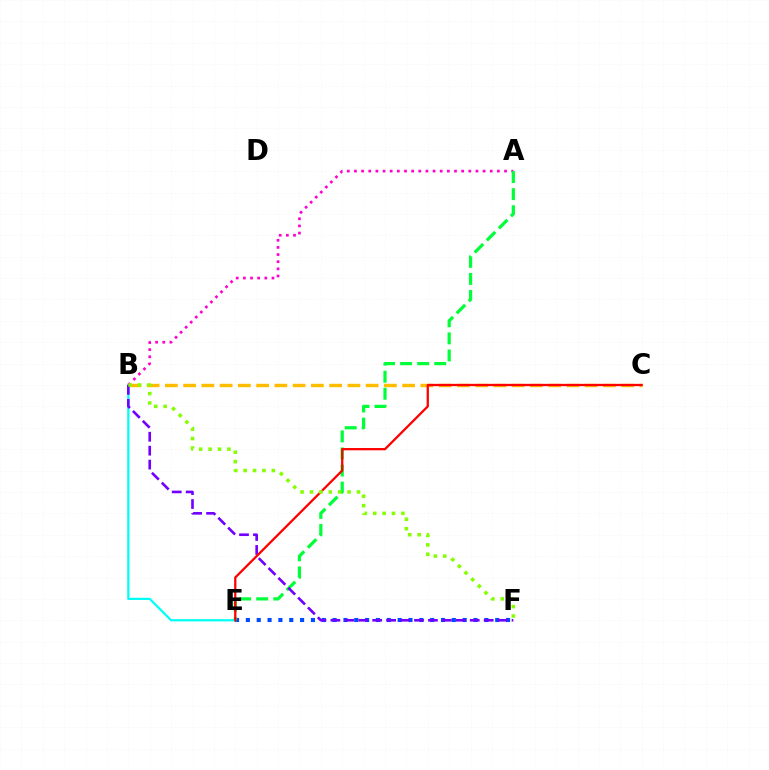{('B', 'C'): [{'color': '#ffbd00', 'line_style': 'dashed', 'thickness': 2.48}], ('E', 'F'): [{'color': '#004bff', 'line_style': 'dotted', 'thickness': 2.95}], ('B', 'E'): [{'color': '#00fff6', 'line_style': 'solid', 'thickness': 1.62}], ('A', 'B'): [{'color': '#ff00cf', 'line_style': 'dotted', 'thickness': 1.94}], ('A', 'E'): [{'color': '#00ff39', 'line_style': 'dashed', 'thickness': 2.32}], ('B', 'F'): [{'color': '#7200ff', 'line_style': 'dashed', 'thickness': 1.89}, {'color': '#84ff00', 'line_style': 'dotted', 'thickness': 2.55}], ('C', 'E'): [{'color': '#ff0000', 'line_style': 'solid', 'thickness': 1.64}]}